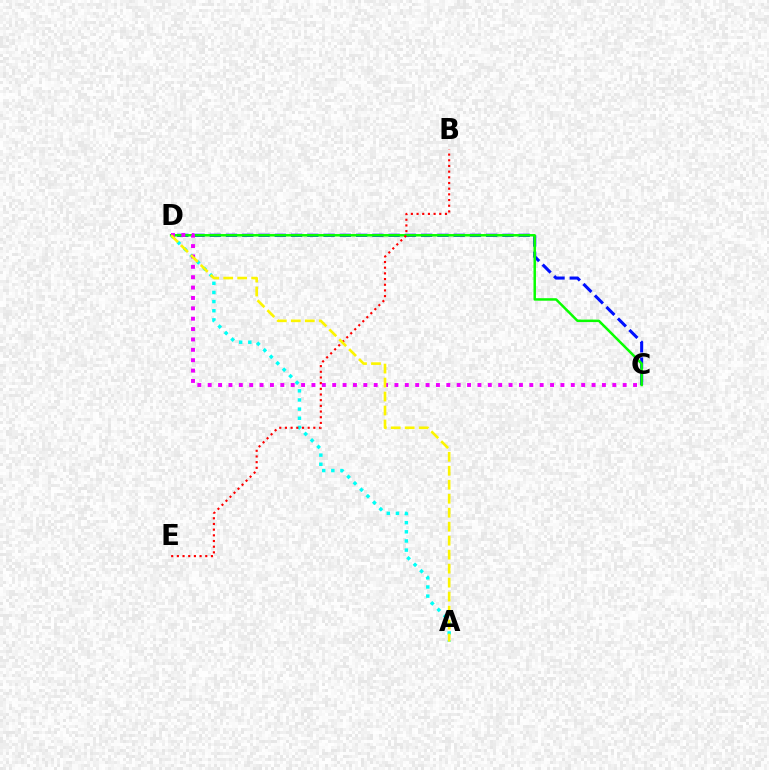{('C', 'D'): [{'color': '#0010ff', 'line_style': 'dashed', 'thickness': 2.21}, {'color': '#08ff00', 'line_style': 'solid', 'thickness': 1.79}, {'color': '#ee00ff', 'line_style': 'dotted', 'thickness': 2.82}], ('A', 'D'): [{'color': '#00fff6', 'line_style': 'dotted', 'thickness': 2.48}, {'color': '#fcf500', 'line_style': 'dashed', 'thickness': 1.9}], ('B', 'E'): [{'color': '#ff0000', 'line_style': 'dotted', 'thickness': 1.54}]}